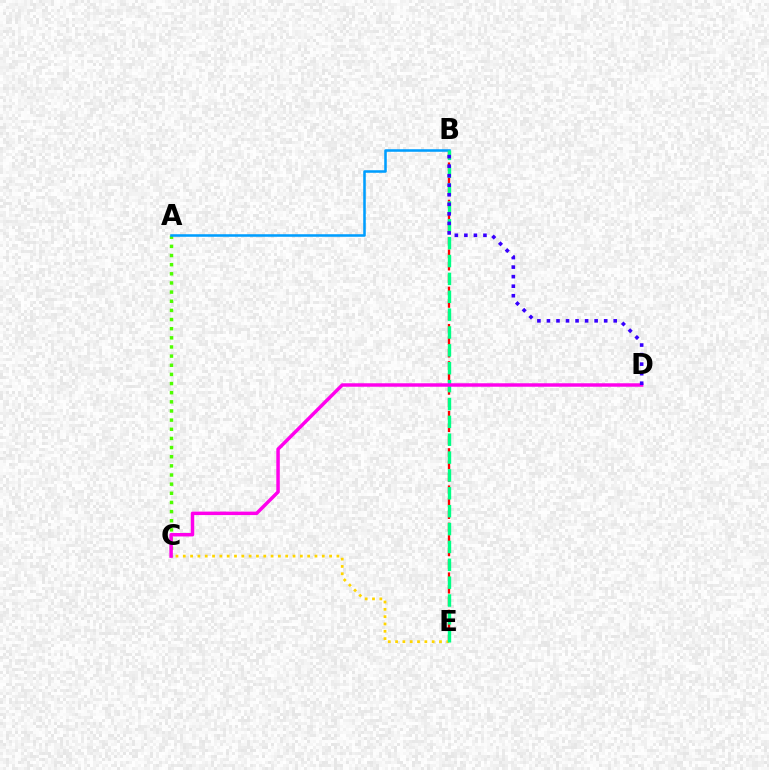{('B', 'E'): [{'color': '#ff0000', 'line_style': 'dashed', 'thickness': 1.69}, {'color': '#00ff86', 'line_style': 'dashed', 'thickness': 2.43}], ('C', 'E'): [{'color': '#ffd500', 'line_style': 'dotted', 'thickness': 1.99}], ('A', 'C'): [{'color': '#4fff00', 'line_style': 'dotted', 'thickness': 2.48}], ('A', 'B'): [{'color': '#009eff', 'line_style': 'solid', 'thickness': 1.84}], ('C', 'D'): [{'color': '#ff00ed', 'line_style': 'solid', 'thickness': 2.5}], ('B', 'D'): [{'color': '#3700ff', 'line_style': 'dotted', 'thickness': 2.59}]}